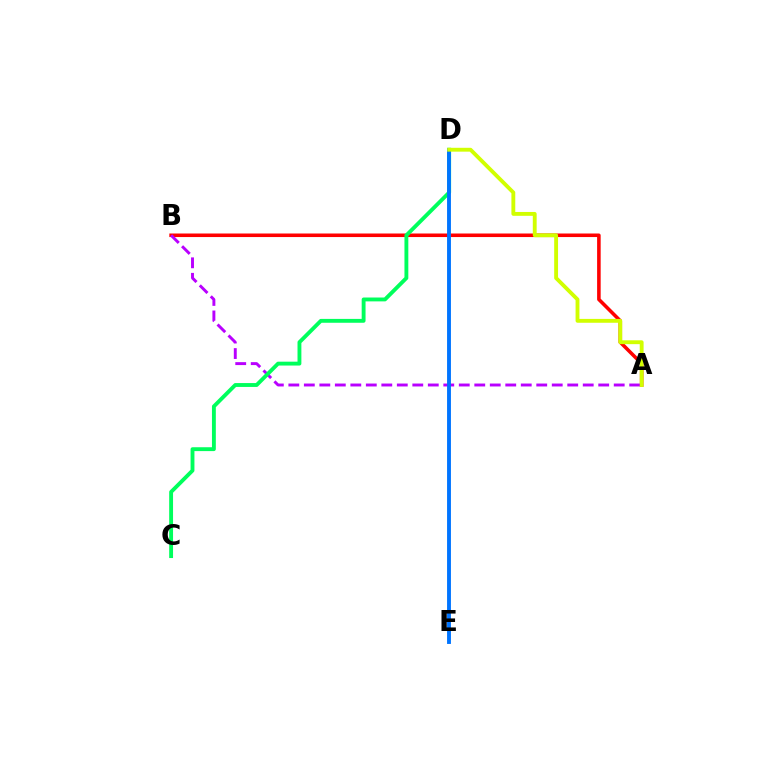{('A', 'B'): [{'color': '#ff0000', 'line_style': 'solid', 'thickness': 2.56}, {'color': '#b900ff', 'line_style': 'dashed', 'thickness': 2.1}], ('C', 'D'): [{'color': '#00ff5c', 'line_style': 'solid', 'thickness': 2.78}], ('D', 'E'): [{'color': '#0074ff', 'line_style': 'solid', 'thickness': 2.79}], ('A', 'D'): [{'color': '#d1ff00', 'line_style': 'solid', 'thickness': 2.78}]}